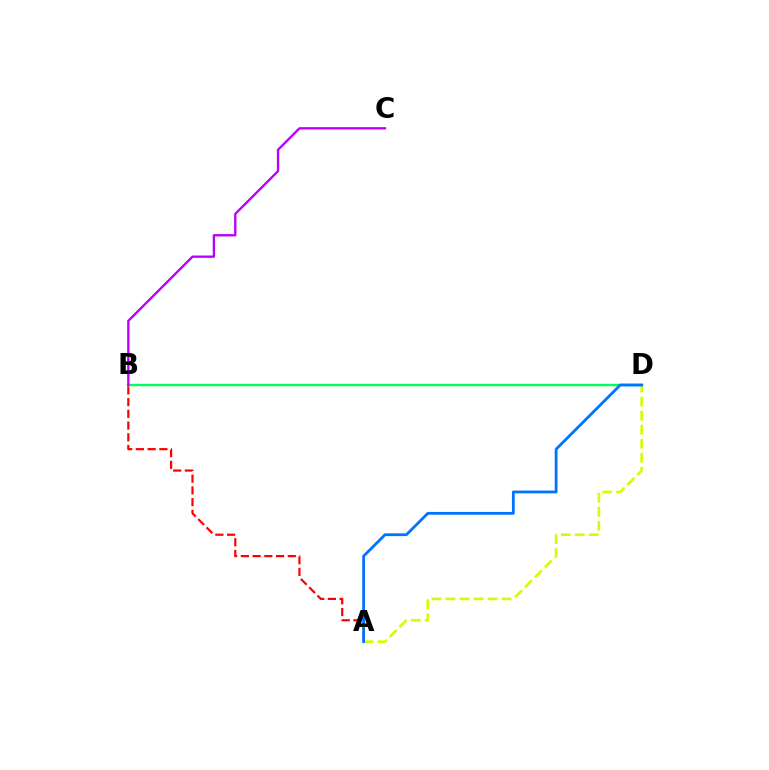{('B', 'D'): [{'color': '#00ff5c', 'line_style': 'solid', 'thickness': 1.72}], ('A', 'B'): [{'color': '#ff0000', 'line_style': 'dashed', 'thickness': 1.59}], ('A', 'D'): [{'color': '#d1ff00', 'line_style': 'dashed', 'thickness': 1.91}, {'color': '#0074ff', 'line_style': 'solid', 'thickness': 2.01}], ('B', 'C'): [{'color': '#b900ff', 'line_style': 'solid', 'thickness': 1.69}]}